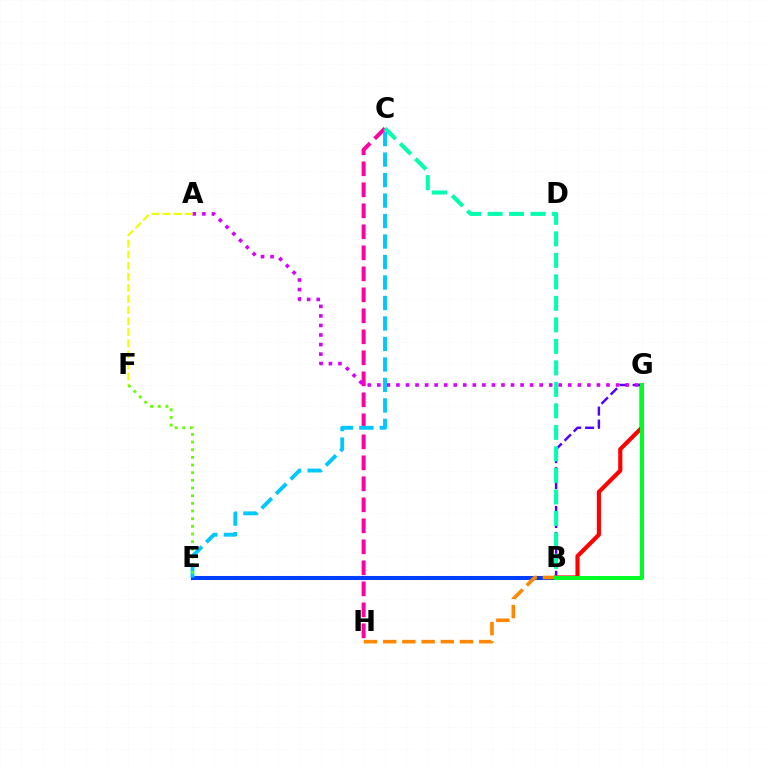{('C', 'H'): [{'color': '#ff00a0', 'line_style': 'dashed', 'thickness': 2.85}], ('B', 'E'): [{'color': '#003fff', 'line_style': 'solid', 'thickness': 2.91}], ('B', 'G'): [{'color': '#4f00ff', 'line_style': 'dashed', 'thickness': 1.76}, {'color': '#ff0000', 'line_style': 'solid', 'thickness': 2.98}, {'color': '#00ff27', 'line_style': 'solid', 'thickness': 2.9}], ('A', 'G'): [{'color': '#d600ff', 'line_style': 'dotted', 'thickness': 2.59}], ('B', 'C'): [{'color': '#00ffaf', 'line_style': 'dashed', 'thickness': 2.92}], ('C', 'E'): [{'color': '#00c7ff', 'line_style': 'dashed', 'thickness': 2.78}], ('A', 'F'): [{'color': '#eeff00', 'line_style': 'dashed', 'thickness': 1.5}], ('E', 'F'): [{'color': '#66ff00', 'line_style': 'dotted', 'thickness': 2.08}], ('B', 'H'): [{'color': '#ff8800', 'line_style': 'dashed', 'thickness': 2.61}]}